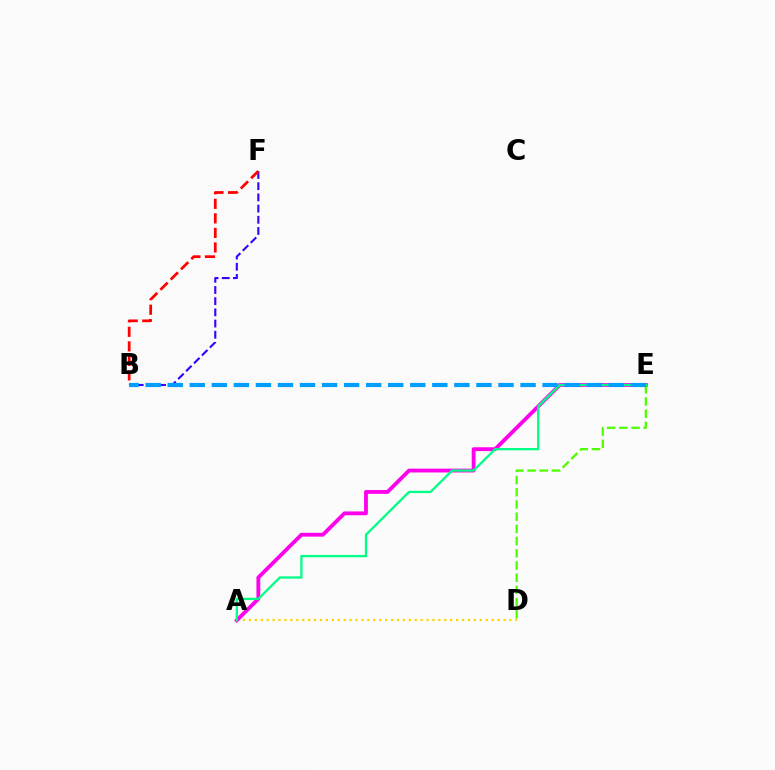{('A', 'D'): [{'color': '#ffd500', 'line_style': 'dotted', 'thickness': 1.61}], ('A', 'E'): [{'color': '#ff00ed', 'line_style': 'solid', 'thickness': 2.75}, {'color': '#00ff86', 'line_style': 'solid', 'thickness': 1.64}], ('D', 'E'): [{'color': '#4fff00', 'line_style': 'dashed', 'thickness': 1.66}], ('B', 'F'): [{'color': '#3700ff', 'line_style': 'dashed', 'thickness': 1.52}, {'color': '#ff0000', 'line_style': 'dashed', 'thickness': 1.97}], ('B', 'E'): [{'color': '#009eff', 'line_style': 'dashed', 'thickness': 3.0}]}